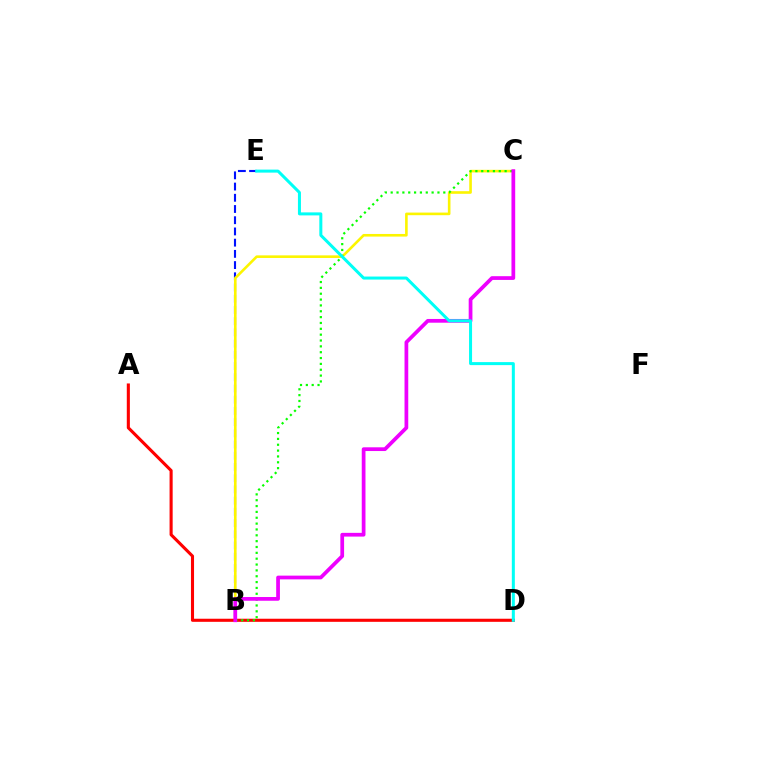{('A', 'D'): [{'color': '#ff0000', 'line_style': 'solid', 'thickness': 2.22}], ('B', 'E'): [{'color': '#0010ff', 'line_style': 'dashed', 'thickness': 1.52}], ('B', 'C'): [{'color': '#fcf500', 'line_style': 'solid', 'thickness': 1.88}, {'color': '#08ff00', 'line_style': 'dotted', 'thickness': 1.59}, {'color': '#ee00ff', 'line_style': 'solid', 'thickness': 2.69}], ('D', 'E'): [{'color': '#00fff6', 'line_style': 'solid', 'thickness': 2.17}]}